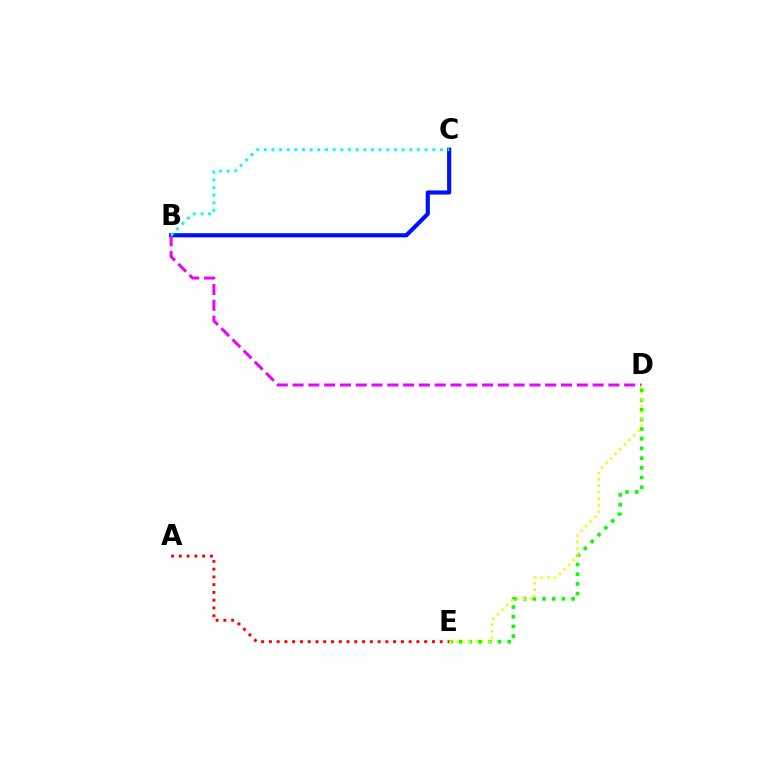{('D', 'E'): [{'color': '#08ff00', 'line_style': 'dotted', 'thickness': 2.63}, {'color': '#fcf500', 'line_style': 'dotted', 'thickness': 1.77}], ('B', 'C'): [{'color': '#0010ff', 'line_style': 'solid', 'thickness': 2.99}, {'color': '#00fff6', 'line_style': 'dotted', 'thickness': 2.08}], ('B', 'D'): [{'color': '#ee00ff', 'line_style': 'dashed', 'thickness': 2.15}], ('A', 'E'): [{'color': '#ff0000', 'line_style': 'dotted', 'thickness': 2.11}]}